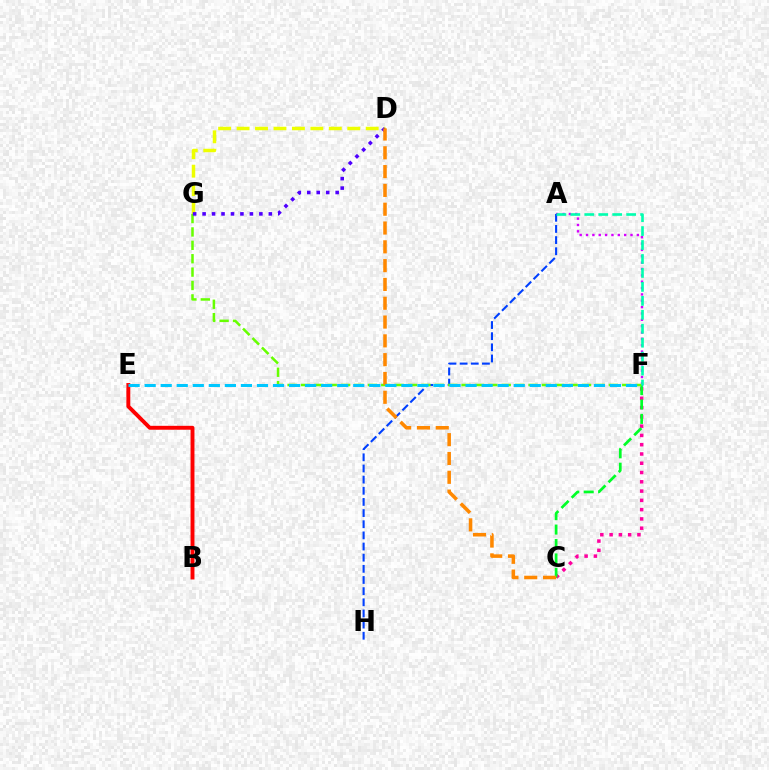{('A', 'F'): [{'color': '#d600ff', 'line_style': 'dotted', 'thickness': 1.73}, {'color': '#00ffaf', 'line_style': 'dashed', 'thickness': 1.9}], ('C', 'F'): [{'color': '#ff00a0', 'line_style': 'dotted', 'thickness': 2.52}, {'color': '#00ff27', 'line_style': 'dashed', 'thickness': 1.96}], ('A', 'H'): [{'color': '#003fff', 'line_style': 'dashed', 'thickness': 1.51}], ('D', 'G'): [{'color': '#eeff00', 'line_style': 'dashed', 'thickness': 2.51}, {'color': '#4f00ff', 'line_style': 'dotted', 'thickness': 2.57}], ('F', 'G'): [{'color': '#66ff00', 'line_style': 'dashed', 'thickness': 1.82}], ('B', 'E'): [{'color': '#ff0000', 'line_style': 'solid', 'thickness': 2.82}], ('C', 'D'): [{'color': '#ff8800', 'line_style': 'dashed', 'thickness': 2.55}], ('E', 'F'): [{'color': '#00c7ff', 'line_style': 'dashed', 'thickness': 2.18}]}